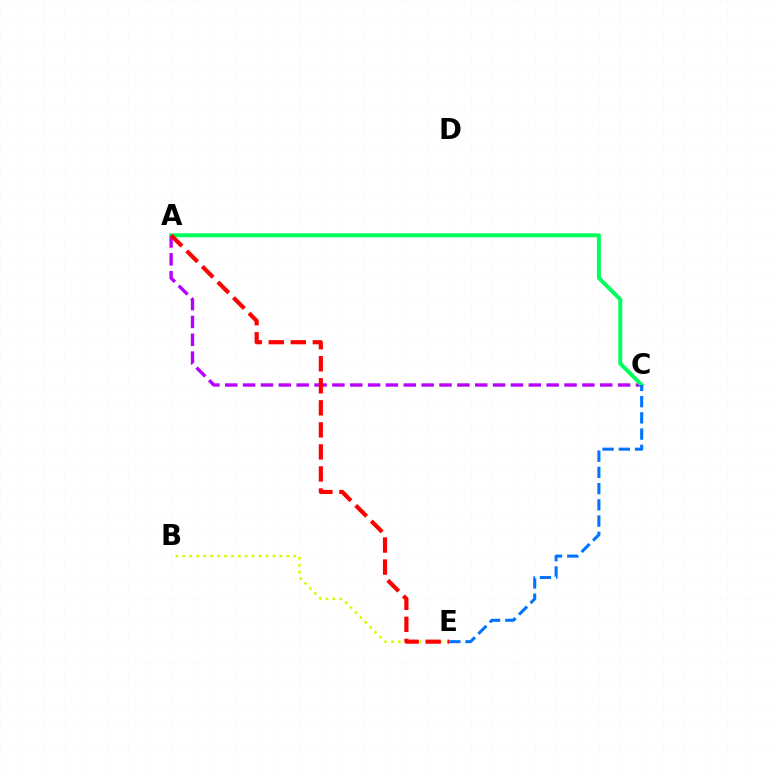{('A', 'C'): [{'color': '#b900ff', 'line_style': 'dashed', 'thickness': 2.43}, {'color': '#00ff5c', 'line_style': 'solid', 'thickness': 2.86}], ('B', 'E'): [{'color': '#d1ff00', 'line_style': 'dotted', 'thickness': 1.88}], ('A', 'E'): [{'color': '#ff0000', 'line_style': 'dashed', 'thickness': 2.99}], ('C', 'E'): [{'color': '#0074ff', 'line_style': 'dashed', 'thickness': 2.2}]}